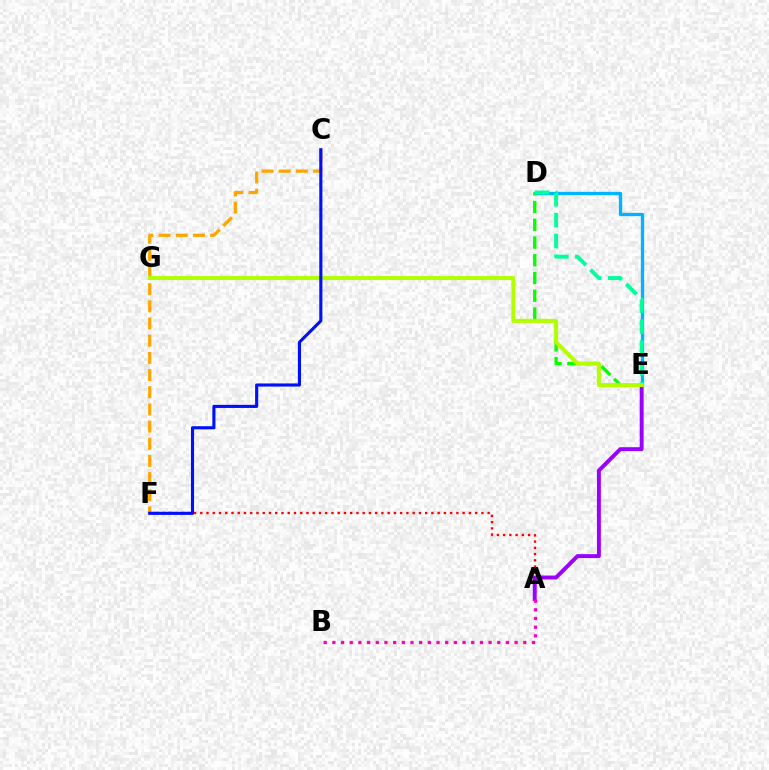{('C', 'F'): [{'color': '#ffa500', 'line_style': 'dashed', 'thickness': 2.33}, {'color': '#0010ff', 'line_style': 'solid', 'thickness': 2.24}], ('A', 'F'): [{'color': '#ff0000', 'line_style': 'dotted', 'thickness': 1.7}], ('A', 'E'): [{'color': '#9b00ff', 'line_style': 'solid', 'thickness': 2.83}], ('D', 'E'): [{'color': '#00b5ff', 'line_style': 'solid', 'thickness': 2.39}, {'color': '#08ff00', 'line_style': 'dashed', 'thickness': 2.41}, {'color': '#00ff9d', 'line_style': 'dashed', 'thickness': 2.84}], ('E', 'G'): [{'color': '#b3ff00', 'line_style': 'solid', 'thickness': 2.9}], ('A', 'B'): [{'color': '#ff00bd', 'line_style': 'dotted', 'thickness': 2.36}]}